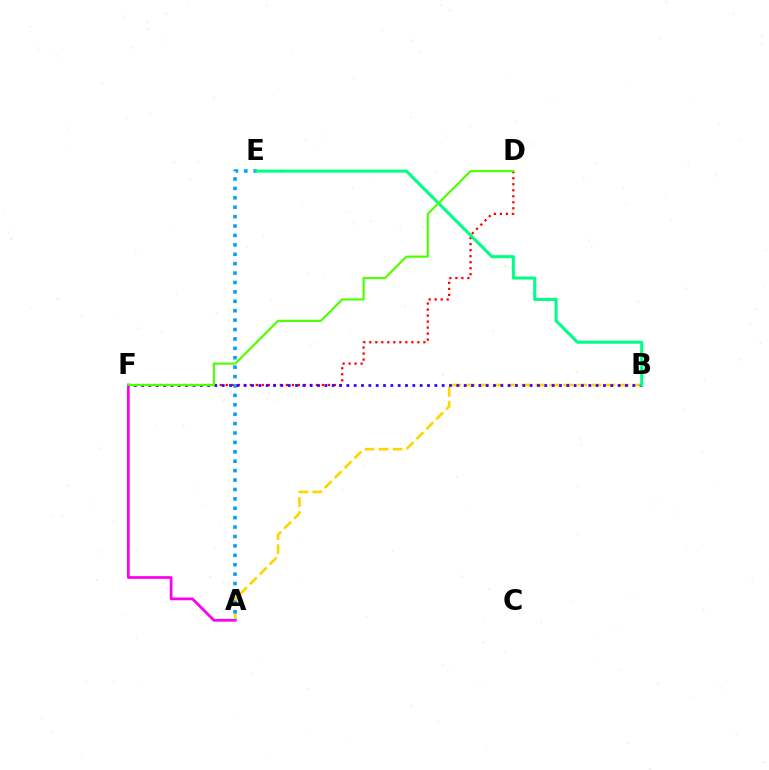{('D', 'F'): [{'color': '#ff0000', 'line_style': 'dotted', 'thickness': 1.63}, {'color': '#4fff00', 'line_style': 'solid', 'thickness': 1.57}], ('A', 'B'): [{'color': '#ffd500', 'line_style': 'dashed', 'thickness': 1.9}], ('A', 'F'): [{'color': '#ff00ed', 'line_style': 'solid', 'thickness': 1.98}], ('A', 'E'): [{'color': '#009eff', 'line_style': 'dotted', 'thickness': 2.56}], ('B', 'F'): [{'color': '#3700ff', 'line_style': 'dotted', 'thickness': 1.99}], ('B', 'E'): [{'color': '#00ff86', 'line_style': 'solid', 'thickness': 2.19}]}